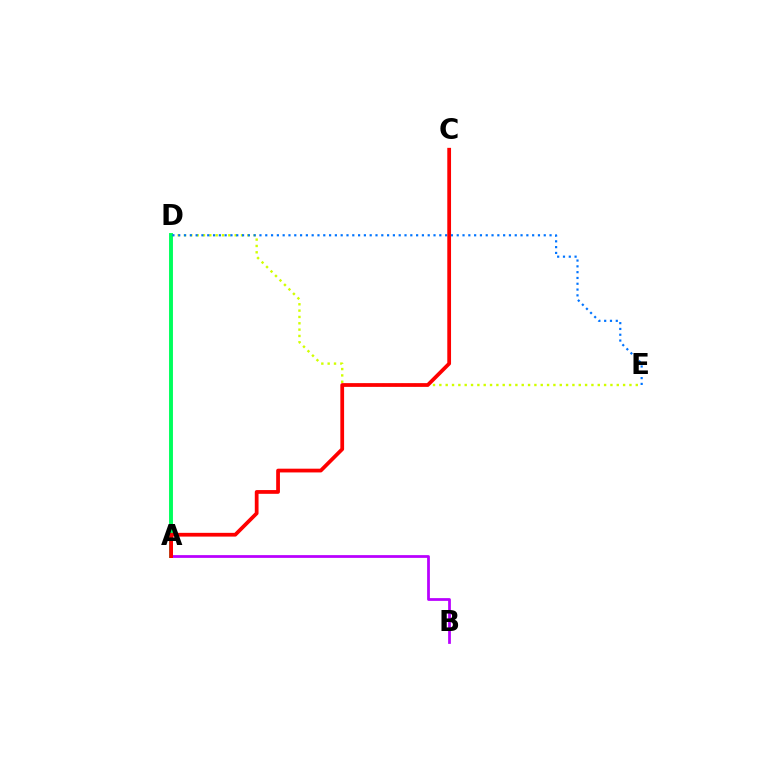{('D', 'E'): [{'color': '#d1ff00', 'line_style': 'dotted', 'thickness': 1.72}, {'color': '#0074ff', 'line_style': 'dotted', 'thickness': 1.58}], ('A', 'D'): [{'color': '#00ff5c', 'line_style': 'solid', 'thickness': 2.81}], ('A', 'B'): [{'color': '#b900ff', 'line_style': 'solid', 'thickness': 1.98}], ('A', 'C'): [{'color': '#ff0000', 'line_style': 'solid', 'thickness': 2.7}]}